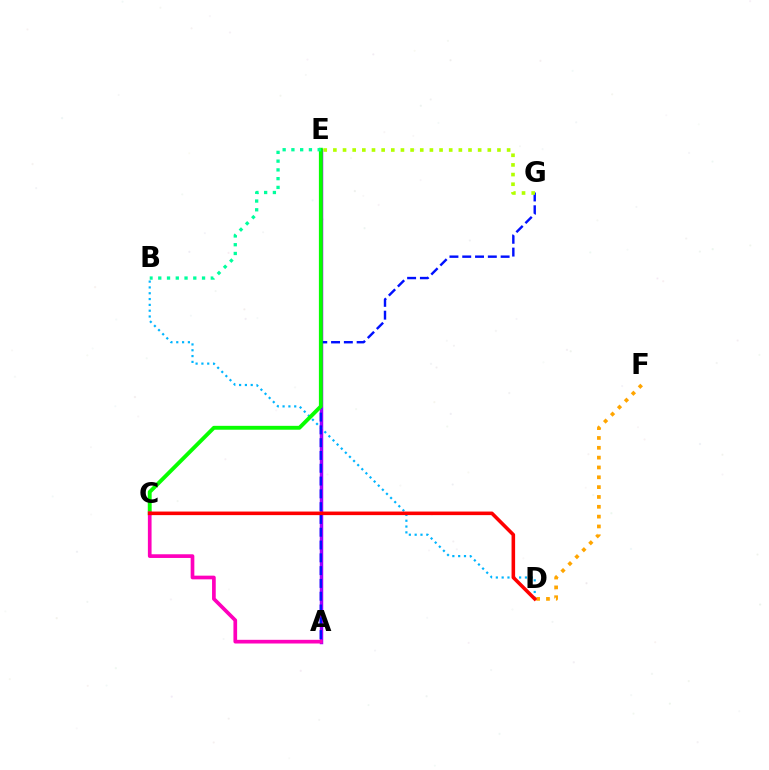{('D', 'F'): [{'color': '#ffa500', 'line_style': 'dotted', 'thickness': 2.67}], ('A', 'E'): [{'color': '#9b00ff', 'line_style': 'solid', 'thickness': 2.49}], ('B', 'D'): [{'color': '#00b5ff', 'line_style': 'dotted', 'thickness': 1.58}], ('A', 'G'): [{'color': '#0010ff', 'line_style': 'dashed', 'thickness': 1.74}], ('C', 'E'): [{'color': '#08ff00', 'line_style': 'solid', 'thickness': 2.79}], ('B', 'E'): [{'color': '#00ff9d', 'line_style': 'dotted', 'thickness': 2.38}], ('A', 'C'): [{'color': '#ff00bd', 'line_style': 'solid', 'thickness': 2.65}], ('E', 'G'): [{'color': '#b3ff00', 'line_style': 'dotted', 'thickness': 2.62}], ('C', 'D'): [{'color': '#ff0000', 'line_style': 'solid', 'thickness': 2.57}]}